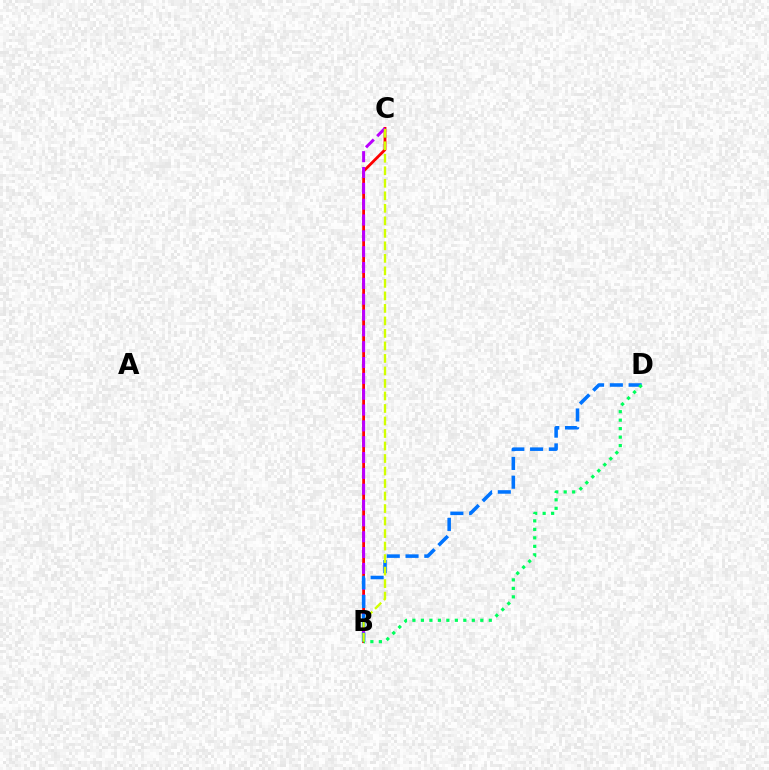{('B', 'C'): [{'color': '#ff0000', 'line_style': 'solid', 'thickness': 2.0}, {'color': '#b900ff', 'line_style': 'dashed', 'thickness': 2.15}, {'color': '#d1ff00', 'line_style': 'dashed', 'thickness': 1.7}], ('B', 'D'): [{'color': '#0074ff', 'line_style': 'dashed', 'thickness': 2.55}, {'color': '#00ff5c', 'line_style': 'dotted', 'thickness': 2.31}]}